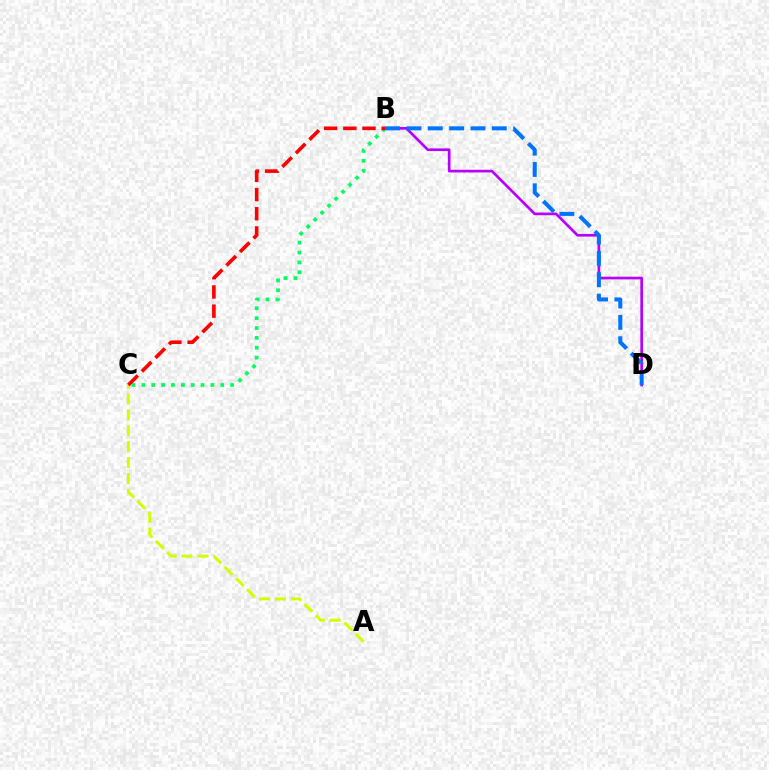{('B', 'D'): [{'color': '#b900ff', 'line_style': 'solid', 'thickness': 1.94}, {'color': '#0074ff', 'line_style': 'dashed', 'thickness': 2.9}], ('A', 'C'): [{'color': '#d1ff00', 'line_style': 'dashed', 'thickness': 2.16}], ('B', 'C'): [{'color': '#00ff5c', 'line_style': 'dotted', 'thickness': 2.68}, {'color': '#ff0000', 'line_style': 'dashed', 'thickness': 2.61}]}